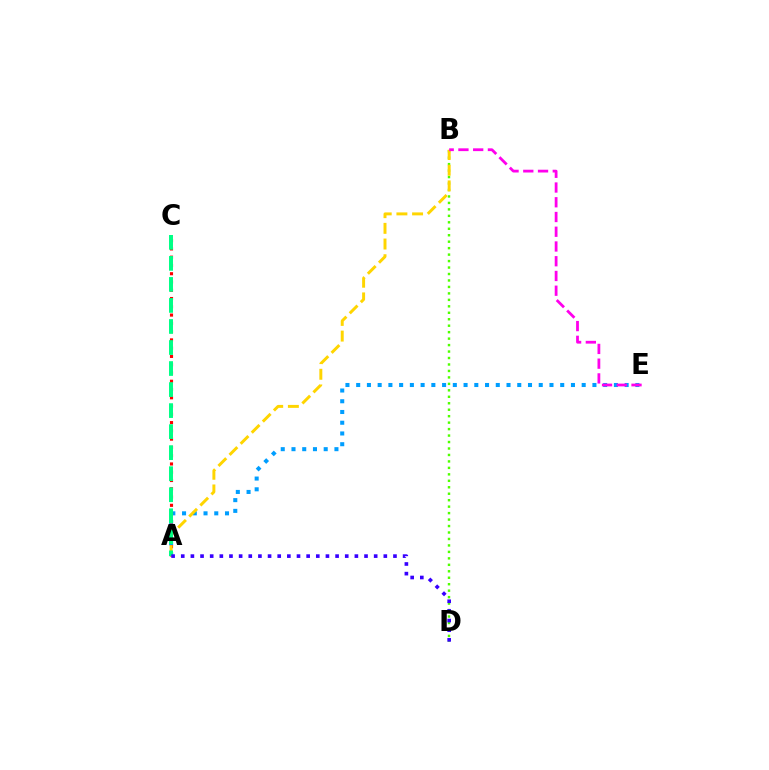{('B', 'D'): [{'color': '#4fff00', 'line_style': 'dotted', 'thickness': 1.76}], ('A', 'E'): [{'color': '#009eff', 'line_style': 'dotted', 'thickness': 2.92}], ('A', 'C'): [{'color': '#ff0000', 'line_style': 'dotted', 'thickness': 2.25}, {'color': '#00ff86', 'line_style': 'dashed', 'thickness': 2.86}], ('A', 'B'): [{'color': '#ffd500', 'line_style': 'dashed', 'thickness': 2.13}], ('A', 'D'): [{'color': '#3700ff', 'line_style': 'dotted', 'thickness': 2.62}], ('B', 'E'): [{'color': '#ff00ed', 'line_style': 'dashed', 'thickness': 2.0}]}